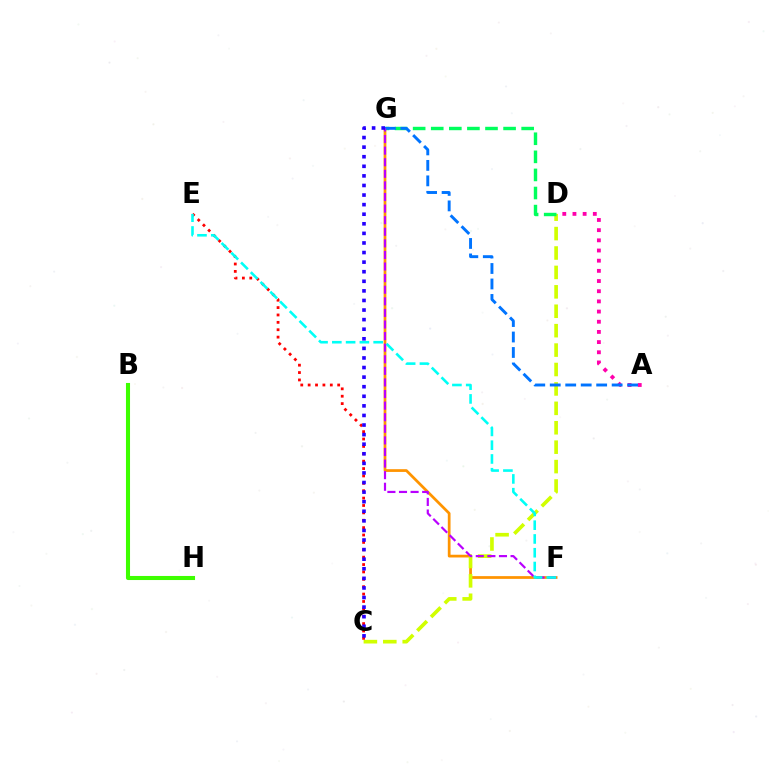{('A', 'D'): [{'color': '#ff00ac', 'line_style': 'dotted', 'thickness': 2.76}], ('C', 'E'): [{'color': '#ff0000', 'line_style': 'dotted', 'thickness': 2.01}], ('F', 'G'): [{'color': '#ff9400', 'line_style': 'solid', 'thickness': 1.97}, {'color': '#b900ff', 'line_style': 'dashed', 'thickness': 1.57}], ('C', 'D'): [{'color': '#d1ff00', 'line_style': 'dashed', 'thickness': 2.64}], ('D', 'G'): [{'color': '#00ff5c', 'line_style': 'dashed', 'thickness': 2.46}], ('B', 'H'): [{'color': '#3dff00', 'line_style': 'solid', 'thickness': 2.93}], ('A', 'G'): [{'color': '#0074ff', 'line_style': 'dashed', 'thickness': 2.1}], ('E', 'F'): [{'color': '#00fff6', 'line_style': 'dashed', 'thickness': 1.87}], ('C', 'G'): [{'color': '#2500ff', 'line_style': 'dotted', 'thickness': 2.6}]}